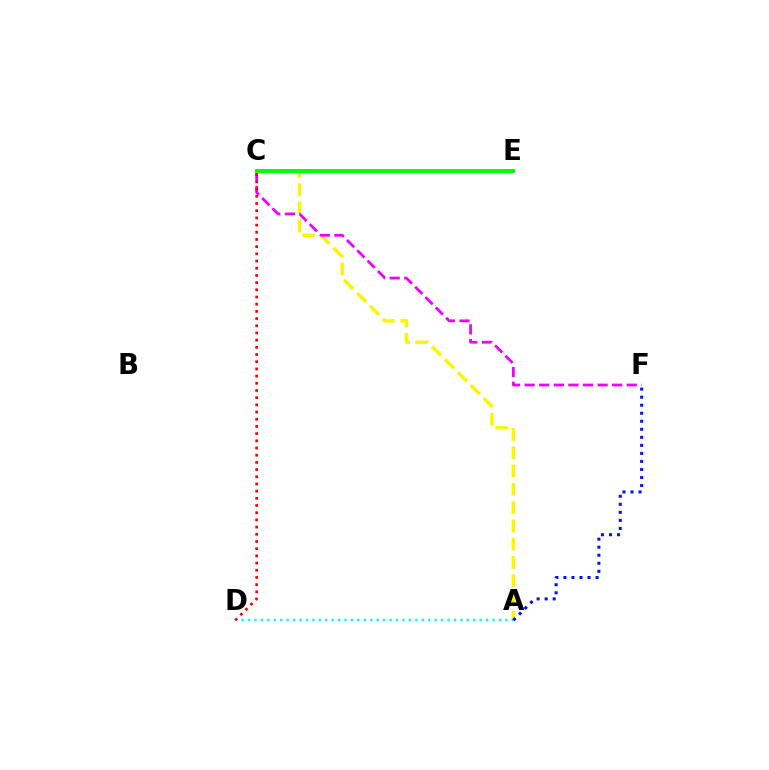{('A', 'C'): [{'color': '#fcf500', 'line_style': 'dashed', 'thickness': 2.48}], ('A', 'D'): [{'color': '#00fff6', 'line_style': 'dotted', 'thickness': 1.75}], ('C', 'F'): [{'color': '#ee00ff', 'line_style': 'dashed', 'thickness': 1.98}], ('C', 'E'): [{'color': '#08ff00', 'line_style': 'solid', 'thickness': 2.85}], ('C', 'D'): [{'color': '#ff0000', 'line_style': 'dotted', 'thickness': 1.95}], ('A', 'F'): [{'color': '#0010ff', 'line_style': 'dotted', 'thickness': 2.18}]}